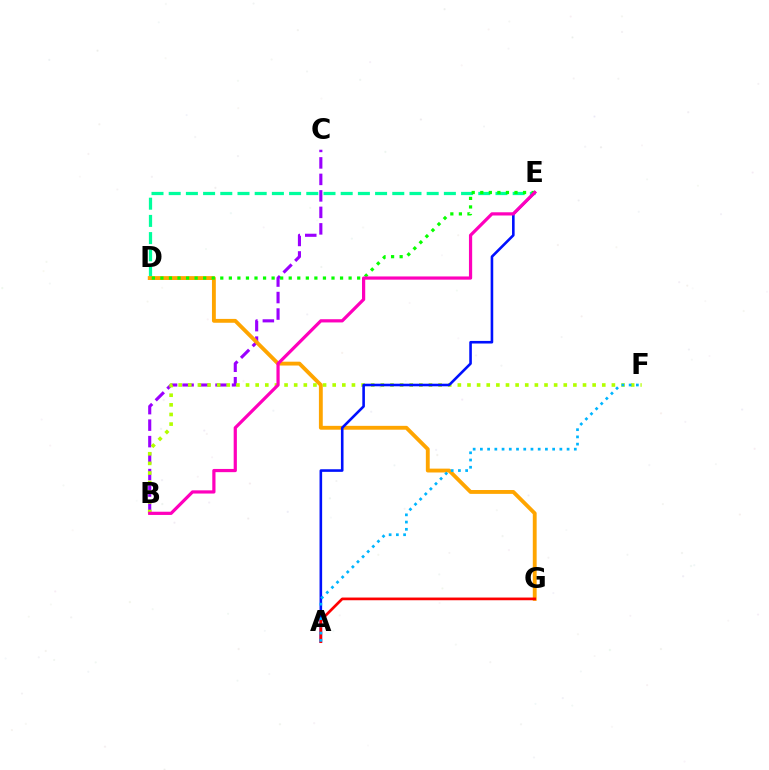{('D', 'E'): [{'color': '#00ff9d', 'line_style': 'dashed', 'thickness': 2.34}, {'color': '#08ff00', 'line_style': 'dotted', 'thickness': 2.32}], ('B', 'C'): [{'color': '#9b00ff', 'line_style': 'dashed', 'thickness': 2.24}], ('D', 'G'): [{'color': '#ffa500', 'line_style': 'solid', 'thickness': 2.78}], ('B', 'F'): [{'color': '#b3ff00', 'line_style': 'dotted', 'thickness': 2.62}], ('A', 'E'): [{'color': '#0010ff', 'line_style': 'solid', 'thickness': 1.87}], ('A', 'G'): [{'color': '#ff0000', 'line_style': 'solid', 'thickness': 1.95}], ('A', 'F'): [{'color': '#00b5ff', 'line_style': 'dotted', 'thickness': 1.96}], ('B', 'E'): [{'color': '#ff00bd', 'line_style': 'solid', 'thickness': 2.31}]}